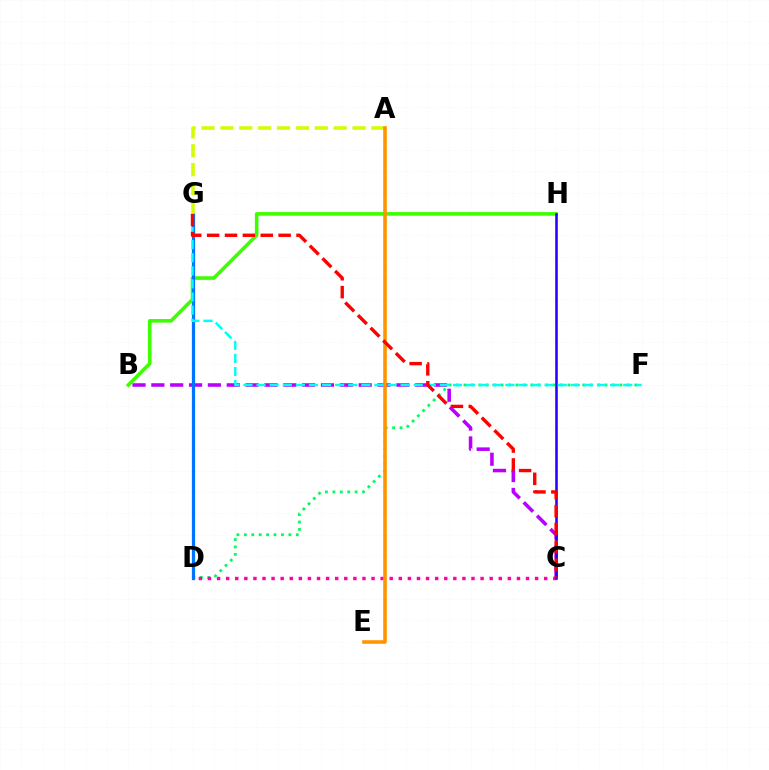{('B', 'H'): [{'color': '#3dff00', 'line_style': 'solid', 'thickness': 2.59}], ('D', 'F'): [{'color': '#00ff5c', 'line_style': 'dotted', 'thickness': 2.02}], ('C', 'D'): [{'color': '#ff00ac', 'line_style': 'dotted', 'thickness': 2.47}], ('B', 'C'): [{'color': '#b900ff', 'line_style': 'dashed', 'thickness': 2.56}], ('D', 'G'): [{'color': '#0074ff', 'line_style': 'solid', 'thickness': 2.33}], ('A', 'G'): [{'color': '#d1ff00', 'line_style': 'dashed', 'thickness': 2.57}], ('A', 'E'): [{'color': '#ff9400', 'line_style': 'solid', 'thickness': 2.58}], ('C', 'H'): [{'color': '#2500ff', 'line_style': 'solid', 'thickness': 1.83}], ('F', 'G'): [{'color': '#00fff6', 'line_style': 'dashed', 'thickness': 1.78}], ('C', 'G'): [{'color': '#ff0000', 'line_style': 'dashed', 'thickness': 2.43}]}